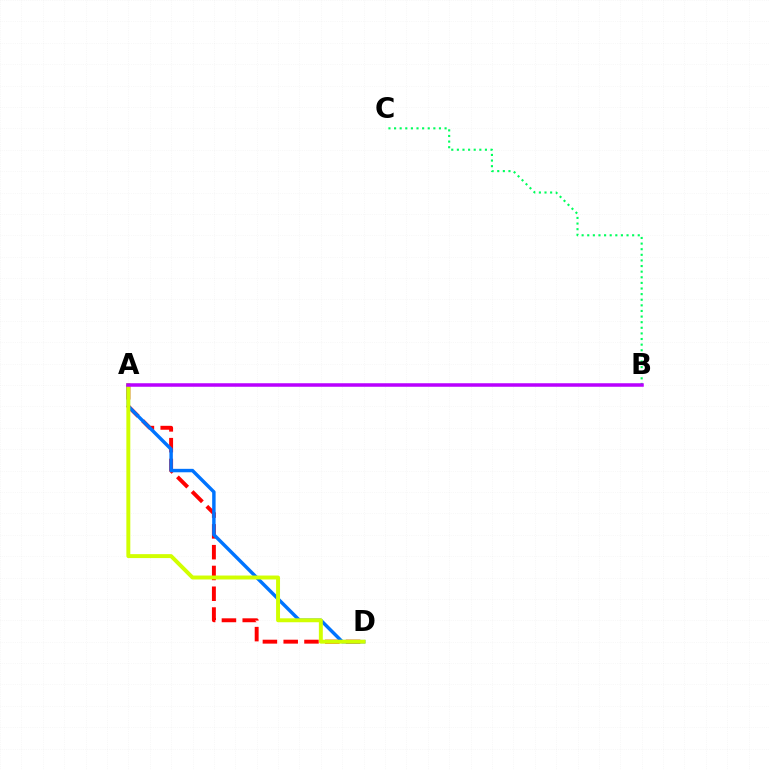{('A', 'D'): [{'color': '#ff0000', 'line_style': 'dashed', 'thickness': 2.82}, {'color': '#0074ff', 'line_style': 'solid', 'thickness': 2.48}, {'color': '#d1ff00', 'line_style': 'solid', 'thickness': 2.84}], ('B', 'C'): [{'color': '#00ff5c', 'line_style': 'dotted', 'thickness': 1.53}], ('A', 'B'): [{'color': '#b900ff', 'line_style': 'solid', 'thickness': 2.53}]}